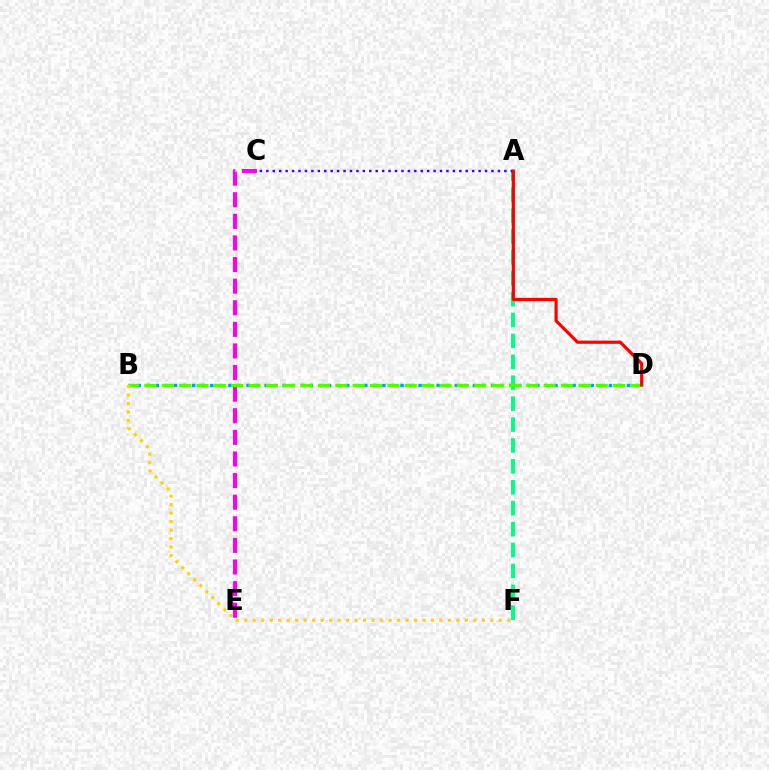{('B', 'D'): [{'color': '#009eff', 'line_style': 'dotted', 'thickness': 2.46}, {'color': '#4fff00', 'line_style': 'dashed', 'thickness': 2.36}], ('A', 'F'): [{'color': '#00ff86', 'line_style': 'dashed', 'thickness': 2.84}], ('C', 'E'): [{'color': '#ff00ed', 'line_style': 'dashed', 'thickness': 2.93}], ('A', 'C'): [{'color': '#3700ff', 'line_style': 'dotted', 'thickness': 1.75}], ('B', 'F'): [{'color': '#ffd500', 'line_style': 'dotted', 'thickness': 2.31}], ('A', 'D'): [{'color': '#ff0000', 'line_style': 'solid', 'thickness': 2.28}]}